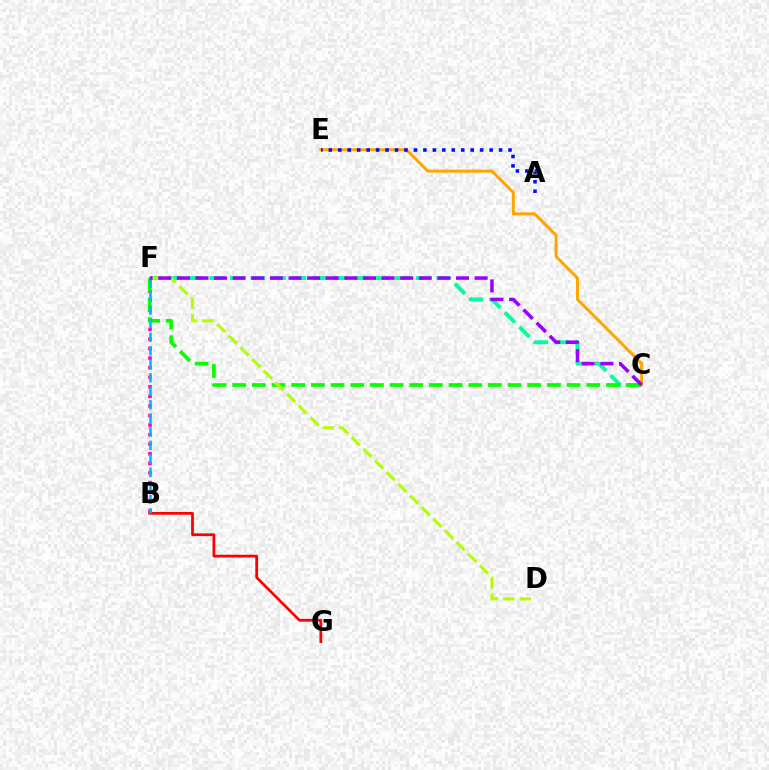{('B', 'F'): [{'color': '#ff00bd', 'line_style': 'dotted', 'thickness': 2.6}, {'color': '#00b5ff', 'line_style': 'dashed', 'thickness': 1.84}], ('C', 'F'): [{'color': '#00ff9d', 'line_style': 'dashed', 'thickness': 2.8}, {'color': '#08ff00', 'line_style': 'dashed', 'thickness': 2.67}, {'color': '#9b00ff', 'line_style': 'dashed', 'thickness': 2.53}], ('B', 'G'): [{'color': '#ff0000', 'line_style': 'solid', 'thickness': 1.98}], ('C', 'E'): [{'color': '#ffa500', 'line_style': 'solid', 'thickness': 2.15}], ('D', 'F'): [{'color': '#b3ff00', 'line_style': 'dashed', 'thickness': 2.24}], ('A', 'E'): [{'color': '#0010ff', 'line_style': 'dotted', 'thickness': 2.57}]}